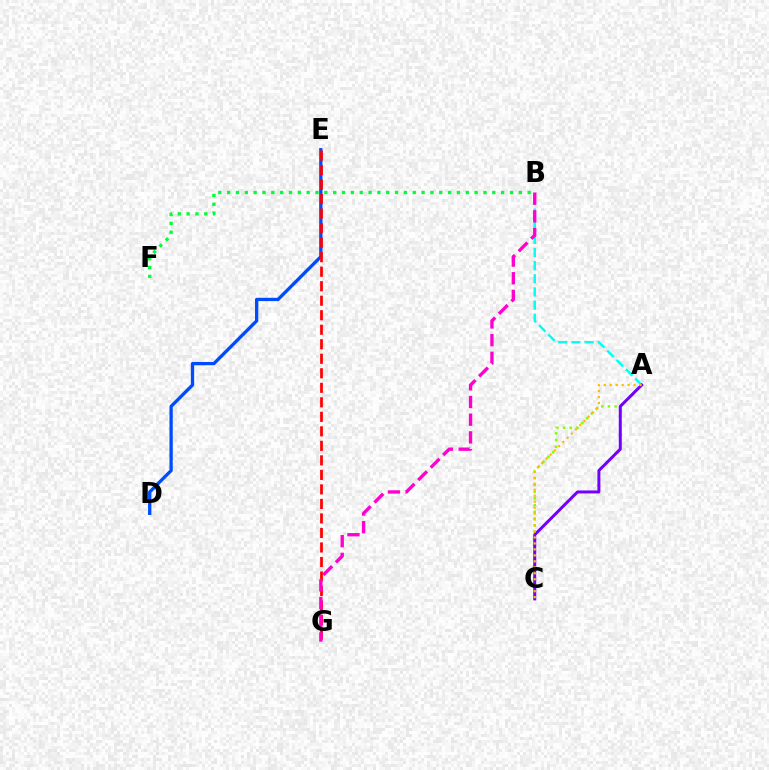{('B', 'F'): [{'color': '#00ff39', 'line_style': 'dotted', 'thickness': 2.4}], ('D', 'E'): [{'color': '#004bff', 'line_style': 'solid', 'thickness': 2.38}], ('A', 'B'): [{'color': '#00fff6', 'line_style': 'dashed', 'thickness': 1.79}], ('A', 'C'): [{'color': '#84ff00', 'line_style': 'dotted', 'thickness': 1.83}, {'color': '#7200ff', 'line_style': 'solid', 'thickness': 2.16}, {'color': '#ffbd00', 'line_style': 'dotted', 'thickness': 1.62}], ('E', 'G'): [{'color': '#ff0000', 'line_style': 'dashed', 'thickness': 1.97}], ('B', 'G'): [{'color': '#ff00cf', 'line_style': 'dashed', 'thickness': 2.4}]}